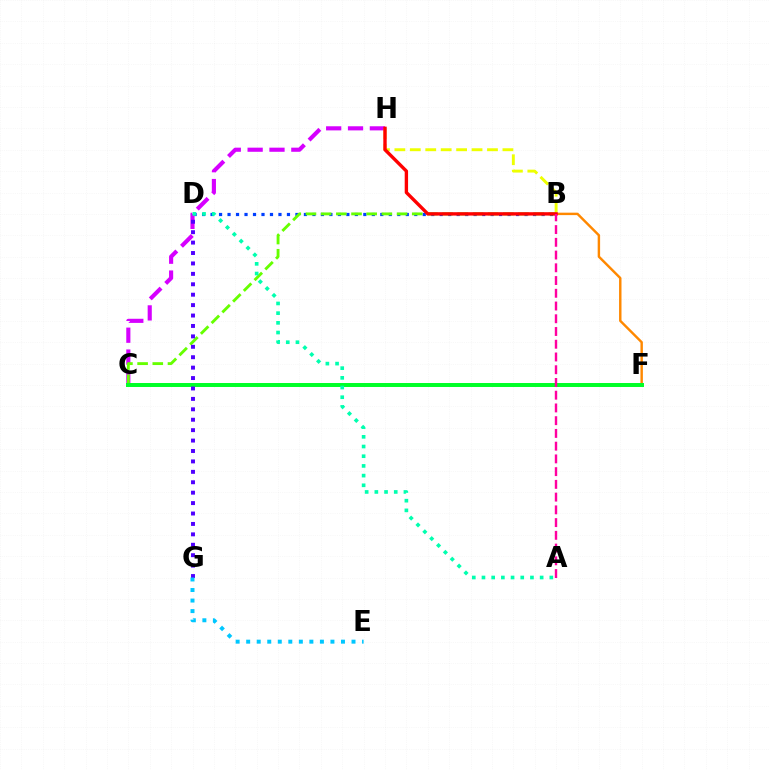{('B', 'D'): [{'color': '#003fff', 'line_style': 'dotted', 'thickness': 2.31}], ('C', 'H'): [{'color': '#d600ff', 'line_style': 'dashed', 'thickness': 2.97}], ('B', 'F'): [{'color': '#ff8800', 'line_style': 'solid', 'thickness': 1.75}], ('B', 'H'): [{'color': '#eeff00', 'line_style': 'dashed', 'thickness': 2.1}, {'color': '#ff0000', 'line_style': 'solid', 'thickness': 2.43}], ('B', 'C'): [{'color': '#66ff00', 'line_style': 'dashed', 'thickness': 2.06}], ('C', 'F'): [{'color': '#00ff27', 'line_style': 'solid', 'thickness': 2.86}], ('D', 'G'): [{'color': '#4f00ff', 'line_style': 'dotted', 'thickness': 2.83}], ('E', 'G'): [{'color': '#00c7ff', 'line_style': 'dotted', 'thickness': 2.86}], ('A', 'D'): [{'color': '#00ffaf', 'line_style': 'dotted', 'thickness': 2.63}], ('A', 'B'): [{'color': '#ff00a0', 'line_style': 'dashed', 'thickness': 1.73}]}